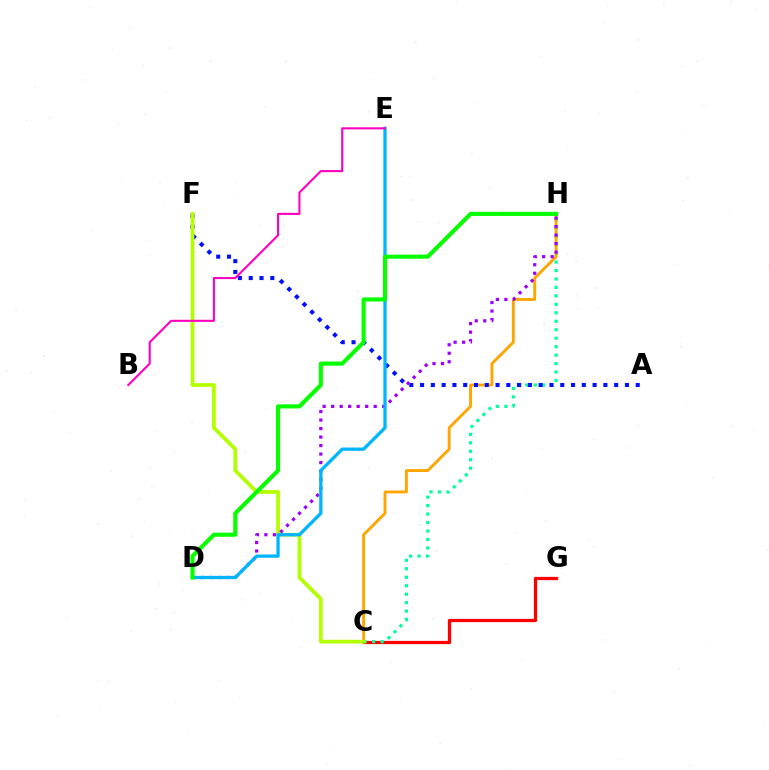{('C', 'G'): [{'color': '#ff0000', 'line_style': 'solid', 'thickness': 2.34}], ('C', 'H'): [{'color': '#00ff9d', 'line_style': 'dotted', 'thickness': 2.3}, {'color': '#ffa500', 'line_style': 'solid', 'thickness': 2.07}], ('A', 'F'): [{'color': '#0010ff', 'line_style': 'dotted', 'thickness': 2.93}], ('C', 'F'): [{'color': '#b3ff00', 'line_style': 'solid', 'thickness': 2.7}], ('D', 'H'): [{'color': '#9b00ff', 'line_style': 'dotted', 'thickness': 2.31}, {'color': '#08ff00', 'line_style': 'solid', 'thickness': 2.97}], ('D', 'E'): [{'color': '#00b5ff', 'line_style': 'solid', 'thickness': 2.36}], ('B', 'E'): [{'color': '#ff00bd', 'line_style': 'solid', 'thickness': 1.5}]}